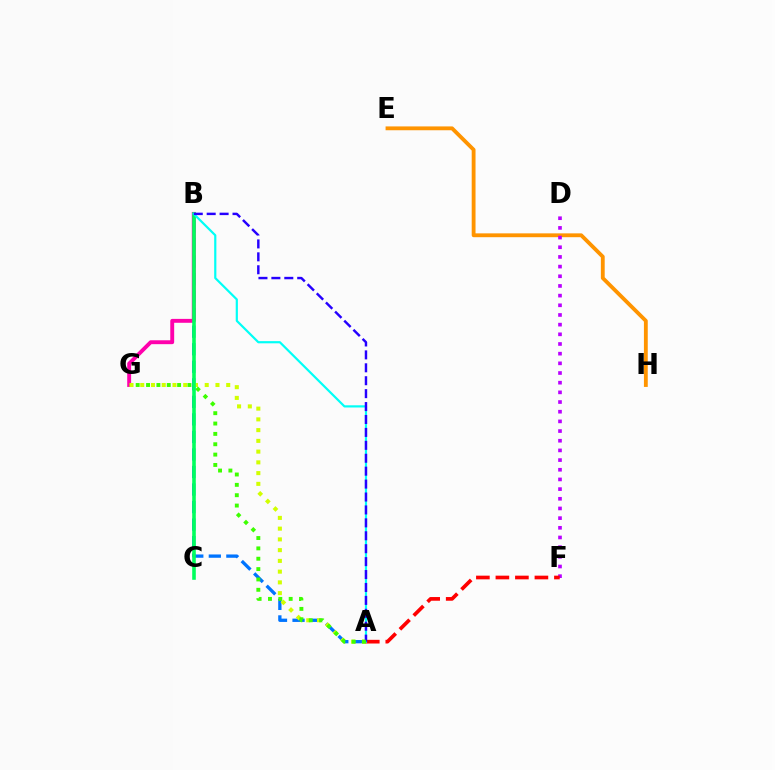{('A', 'B'): [{'color': '#0074ff', 'line_style': 'dashed', 'thickness': 2.38}, {'color': '#00fff6', 'line_style': 'solid', 'thickness': 1.58}, {'color': '#2500ff', 'line_style': 'dashed', 'thickness': 1.76}], ('E', 'H'): [{'color': '#ff9400', 'line_style': 'solid', 'thickness': 2.76}], ('D', 'F'): [{'color': '#b900ff', 'line_style': 'dotted', 'thickness': 2.63}], ('B', 'G'): [{'color': '#ff00ac', 'line_style': 'solid', 'thickness': 2.8}], ('A', 'G'): [{'color': '#d1ff00', 'line_style': 'dotted', 'thickness': 2.92}, {'color': '#3dff00', 'line_style': 'dotted', 'thickness': 2.81}], ('A', 'F'): [{'color': '#ff0000', 'line_style': 'dashed', 'thickness': 2.65}], ('B', 'C'): [{'color': '#00ff5c', 'line_style': 'solid', 'thickness': 2.58}]}